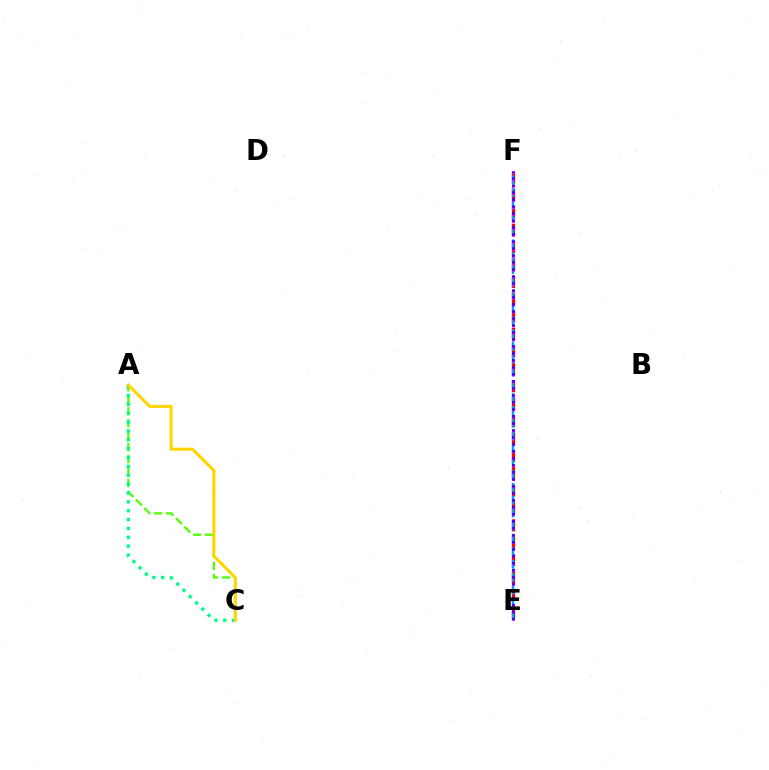{('A', 'C'): [{'color': '#4fff00', 'line_style': 'dashed', 'thickness': 1.62}, {'color': '#00ff86', 'line_style': 'dotted', 'thickness': 2.41}, {'color': '#ffd500', 'line_style': 'solid', 'thickness': 2.2}], ('E', 'F'): [{'color': '#ff0000', 'line_style': 'dashed', 'thickness': 2.36}, {'color': '#009eff', 'line_style': 'dashed', 'thickness': 1.74}, {'color': '#ff00ed', 'line_style': 'dotted', 'thickness': 1.9}, {'color': '#3700ff', 'line_style': 'dotted', 'thickness': 1.9}]}